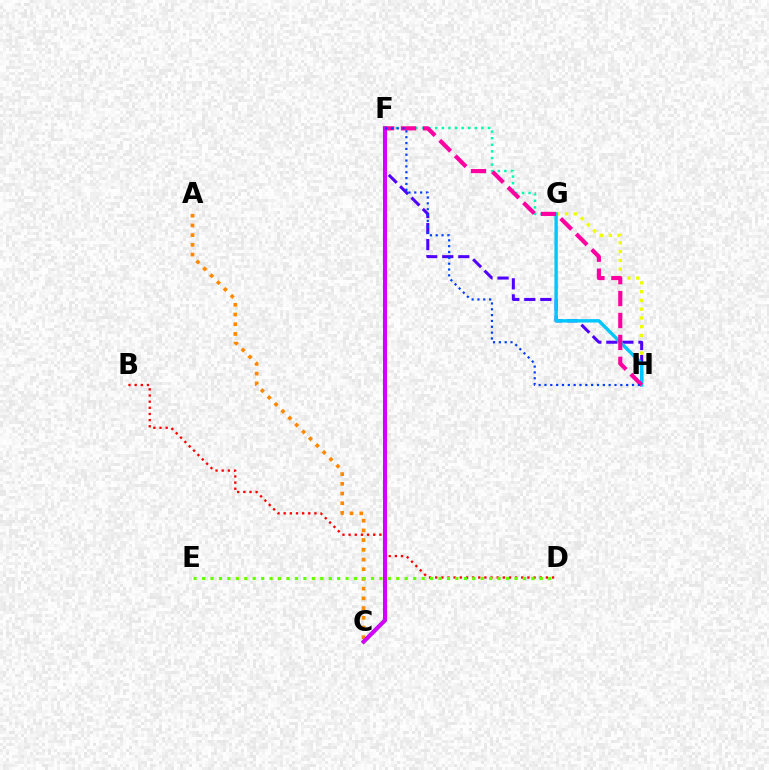{('B', 'D'): [{'color': '#ff0000', 'line_style': 'dotted', 'thickness': 1.67}], ('G', 'H'): [{'color': '#eeff00', 'line_style': 'dotted', 'thickness': 2.38}, {'color': '#00c7ff', 'line_style': 'solid', 'thickness': 2.46}], ('F', 'G'): [{'color': '#00ffaf', 'line_style': 'dotted', 'thickness': 1.79}], ('C', 'F'): [{'color': '#00ff27', 'line_style': 'solid', 'thickness': 2.7}, {'color': '#d600ff', 'line_style': 'solid', 'thickness': 2.91}], ('F', 'H'): [{'color': '#4f00ff', 'line_style': 'dashed', 'thickness': 2.18}, {'color': '#ff00a0', 'line_style': 'dashed', 'thickness': 2.98}, {'color': '#003fff', 'line_style': 'dotted', 'thickness': 1.59}], ('A', 'C'): [{'color': '#ff8800', 'line_style': 'dotted', 'thickness': 2.64}], ('D', 'E'): [{'color': '#66ff00', 'line_style': 'dotted', 'thickness': 2.29}]}